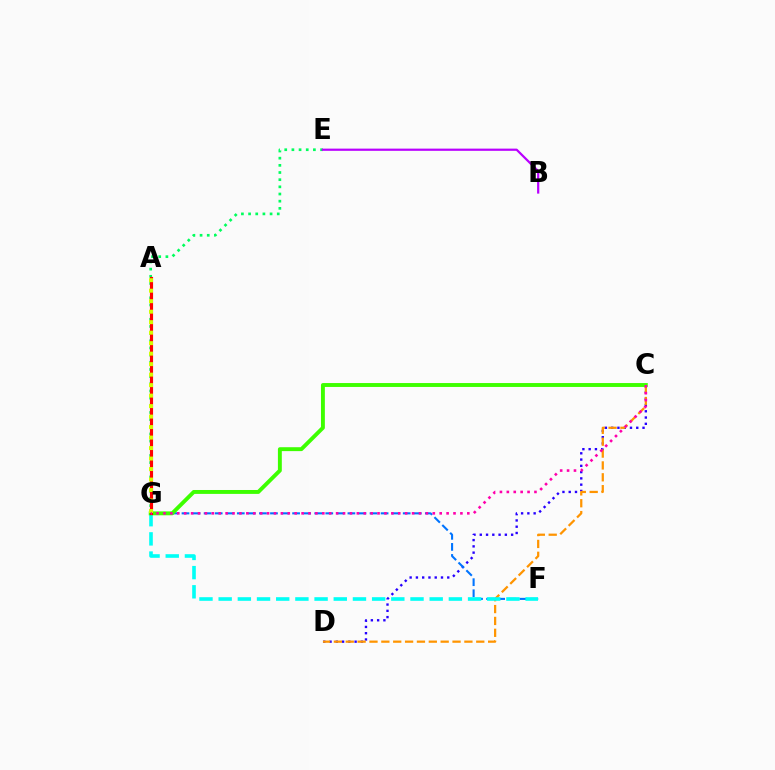{('C', 'D'): [{'color': '#2500ff', 'line_style': 'dotted', 'thickness': 1.7}, {'color': '#ff9400', 'line_style': 'dashed', 'thickness': 1.61}], ('E', 'G'): [{'color': '#00ff5c', 'line_style': 'dotted', 'thickness': 1.95}], ('F', 'G'): [{'color': '#0074ff', 'line_style': 'dashed', 'thickness': 1.5}, {'color': '#00fff6', 'line_style': 'dashed', 'thickness': 2.61}], ('C', 'G'): [{'color': '#3dff00', 'line_style': 'solid', 'thickness': 2.81}, {'color': '#ff00ac', 'line_style': 'dotted', 'thickness': 1.88}], ('A', 'G'): [{'color': '#ff0000', 'line_style': 'solid', 'thickness': 2.26}, {'color': '#d1ff00', 'line_style': 'dotted', 'thickness': 2.85}], ('B', 'E'): [{'color': '#b900ff', 'line_style': 'solid', 'thickness': 1.59}]}